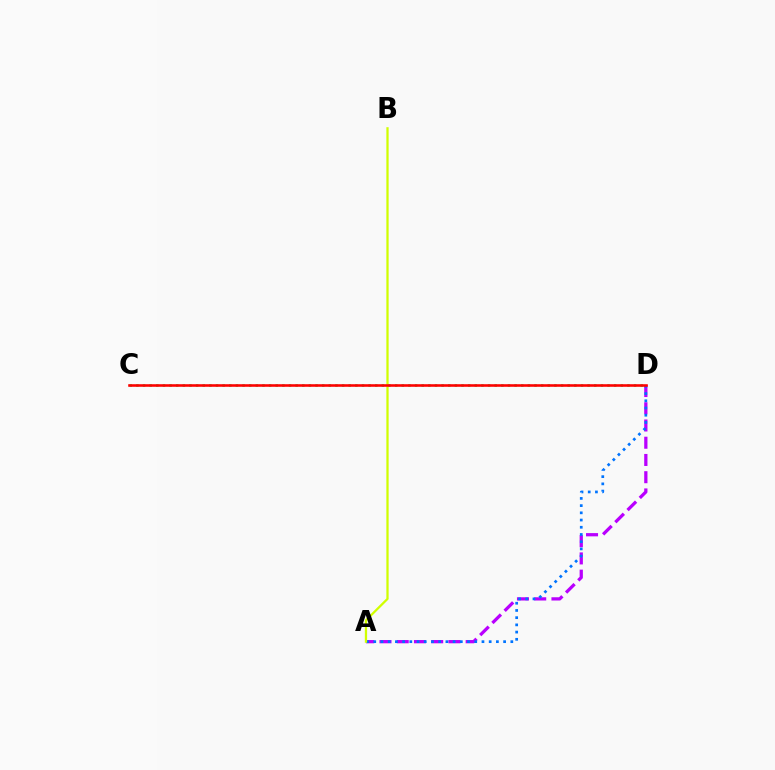{('A', 'D'): [{'color': '#b900ff', 'line_style': 'dashed', 'thickness': 2.34}, {'color': '#0074ff', 'line_style': 'dotted', 'thickness': 1.96}], ('A', 'B'): [{'color': '#d1ff00', 'line_style': 'solid', 'thickness': 1.63}], ('C', 'D'): [{'color': '#00ff5c', 'line_style': 'dotted', 'thickness': 1.8}, {'color': '#ff0000', 'line_style': 'solid', 'thickness': 1.86}]}